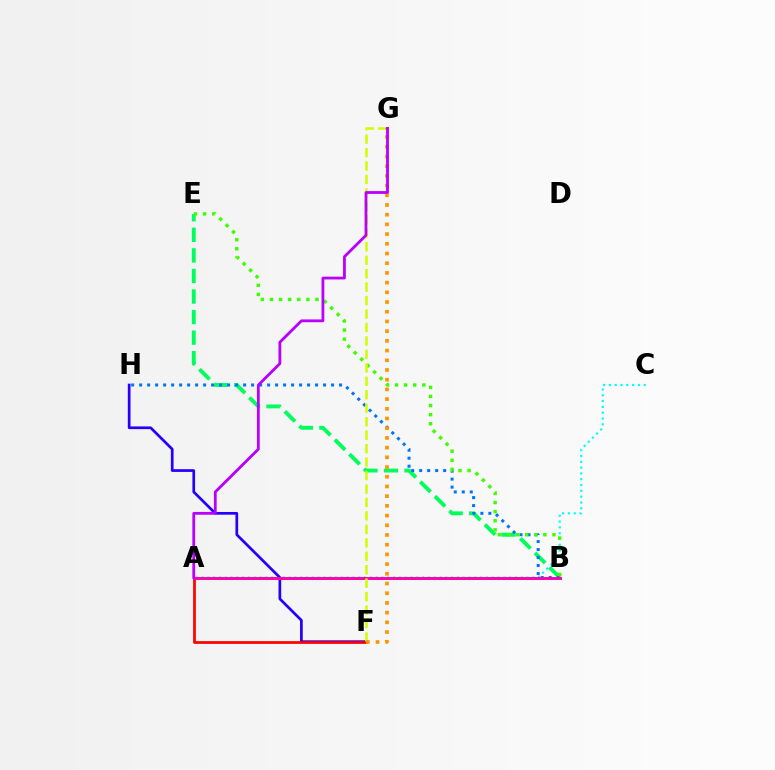{('A', 'C'): [{'color': '#00fff6', 'line_style': 'dotted', 'thickness': 1.58}], ('B', 'E'): [{'color': '#00ff5c', 'line_style': 'dashed', 'thickness': 2.79}, {'color': '#3dff00', 'line_style': 'dotted', 'thickness': 2.47}], ('F', 'H'): [{'color': '#2500ff', 'line_style': 'solid', 'thickness': 1.95}], ('A', 'F'): [{'color': '#ff0000', 'line_style': 'solid', 'thickness': 1.97}], ('B', 'H'): [{'color': '#0074ff', 'line_style': 'dotted', 'thickness': 2.17}], ('A', 'B'): [{'color': '#ff00ac', 'line_style': 'solid', 'thickness': 2.11}], ('F', 'G'): [{'color': '#d1ff00', 'line_style': 'dashed', 'thickness': 1.83}, {'color': '#ff9400', 'line_style': 'dotted', 'thickness': 2.64}], ('A', 'G'): [{'color': '#b900ff', 'line_style': 'solid', 'thickness': 2.01}]}